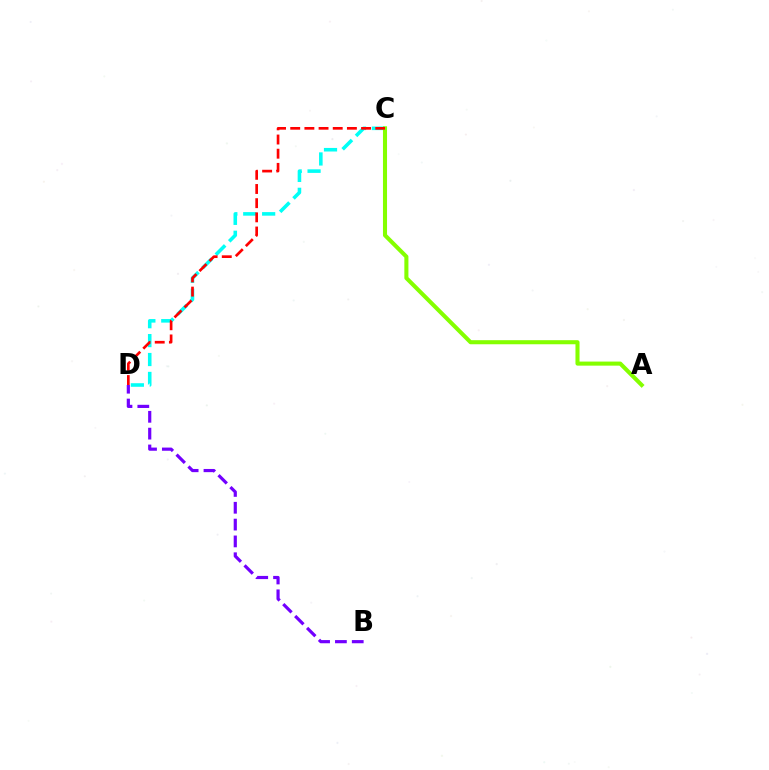{('C', 'D'): [{'color': '#00fff6', 'line_style': 'dashed', 'thickness': 2.57}, {'color': '#ff0000', 'line_style': 'dashed', 'thickness': 1.93}], ('B', 'D'): [{'color': '#7200ff', 'line_style': 'dashed', 'thickness': 2.29}], ('A', 'C'): [{'color': '#84ff00', 'line_style': 'solid', 'thickness': 2.93}]}